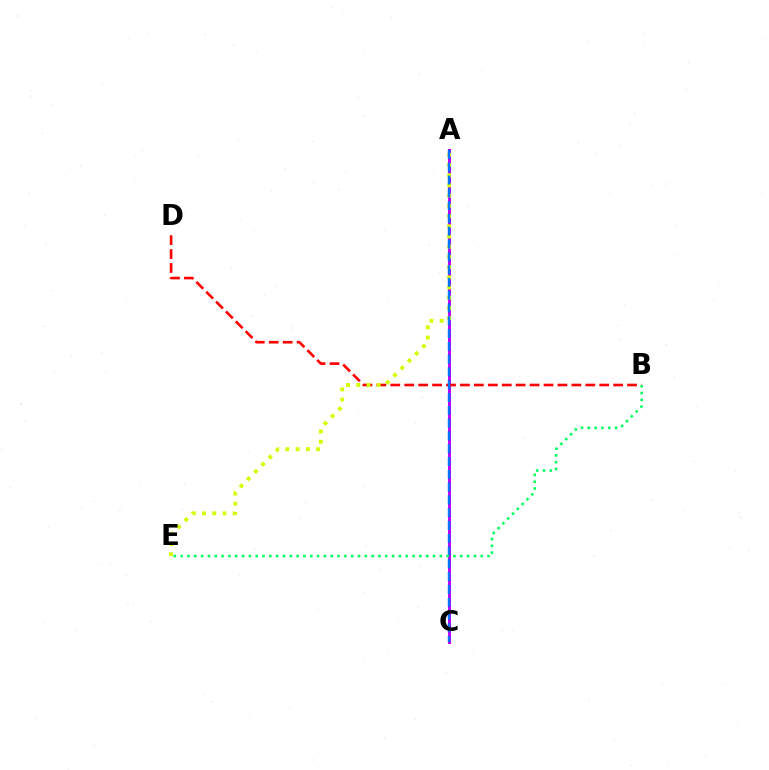{('A', 'C'): [{'color': '#b900ff', 'line_style': 'solid', 'thickness': 2.17}, {'color': '#0074ff', 'line_style': 'dashed', 'thickness': 1.74}], ('B', 'D'): [{'color': '#ff0000', 'line_style': 'dashed', 'thickness': 1.89}], ('A', 'E'): [{'color': '#d1ff00', 'line_style': 'dotted', 'thickness': 2.77}], ('B', 'E'): [{'color': '#00ff5c', 'line_style': 'dotted', 'thickness': 1.85}]}